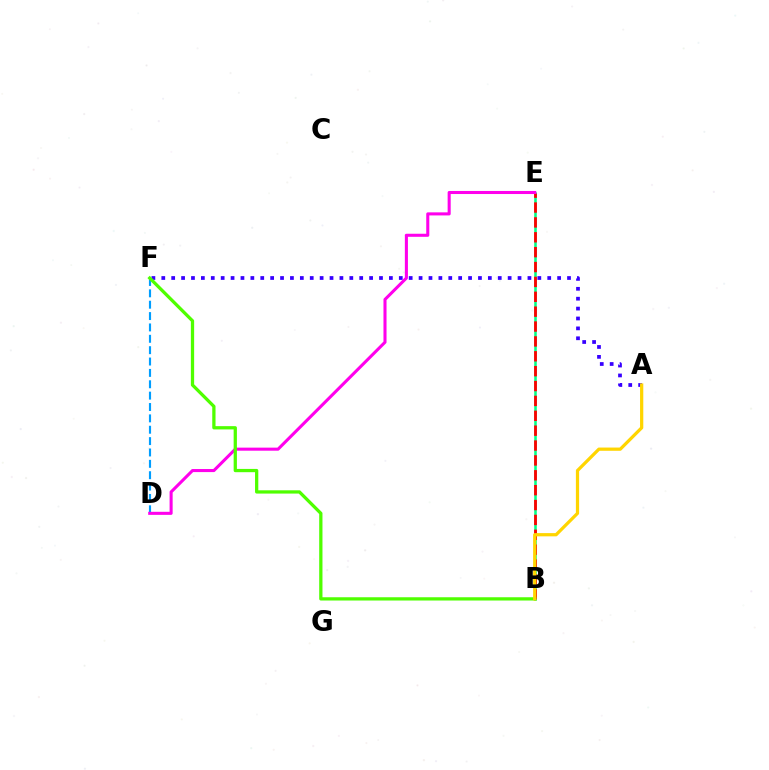{('B', 'E'): [{'color': '#00ff86', 'line_style': 'solid', 'thickness': 1.85}, {'color': '#ff0000', 'line_style': 'dashed', 'thickness': 2.02}], ('D', 'F'): [{'color': '#009eff', 'line_style': 'dashed', 'thickness': 1.54}], ('A', 'F'): [{'color': '#3700ff', 'line_style': 'dotted', 'thickness': 2.69}], ('D', 'E'): [{'color': '#ff00ed', 'line_style': 'solid', 'thickness': 2.21}], ('B', 'F'): [{'color': '#4fff00', 'line_style': 'solid', 'thickness': 2.35}], ('A', 'B'): [{'color': '#ffd500', 'line_style': 'solid', 'thickness': 2.33}]}